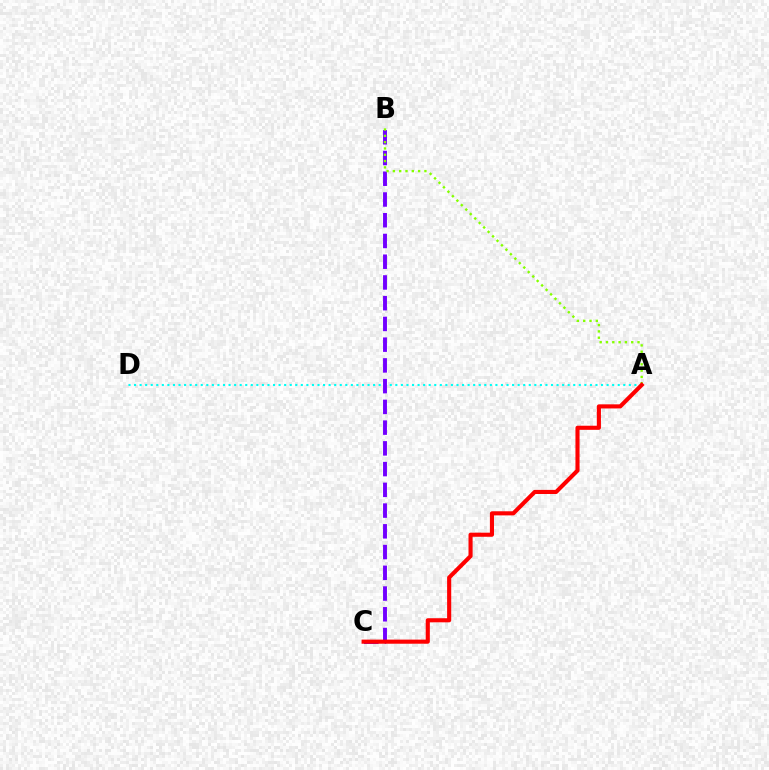{('A', 'D'): [{'color': '#00fff6', 'line_style': 'dotted', 'thickness': 1.51}], ('B', 'C'): [{'color': '#7200ff', 'line_style': 'dashed', 'thickness': 2.82}], ('A', 'B'): [{'color': '#84ff00', 'line_style': 'dotted', 'thickness': 1.71}], ('A', 'C'): [{'color': '#ff0000', 'line_style': 'solid', 'thickness': 2.95}]}